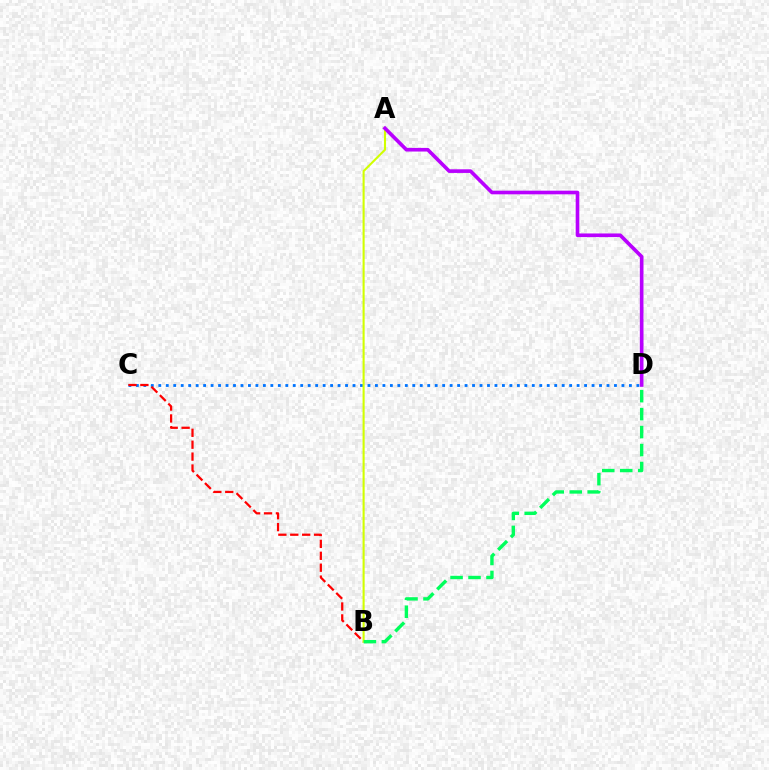{('C', 'D'): [{'color': '#0074ff', 'line_style': 'dotted', 'thickness': 2.03}], ('B', 'C'): [{'color': '#ff0000', 'line_style': 'dashed', 'thickness': 1.62}], ('A', 'B'): [{'color': '#d1ff00', 'line_style': 'solid', 'thickness': 1.51}], ('A', 'D'): [{'color': '#b900ff', 'line_style': 'solid', 'thickness': 2.62}], ('B', 'D'): [{'color': '#00ff5c', 'line_style': 'dashed', 'thickness': 2.44}]}